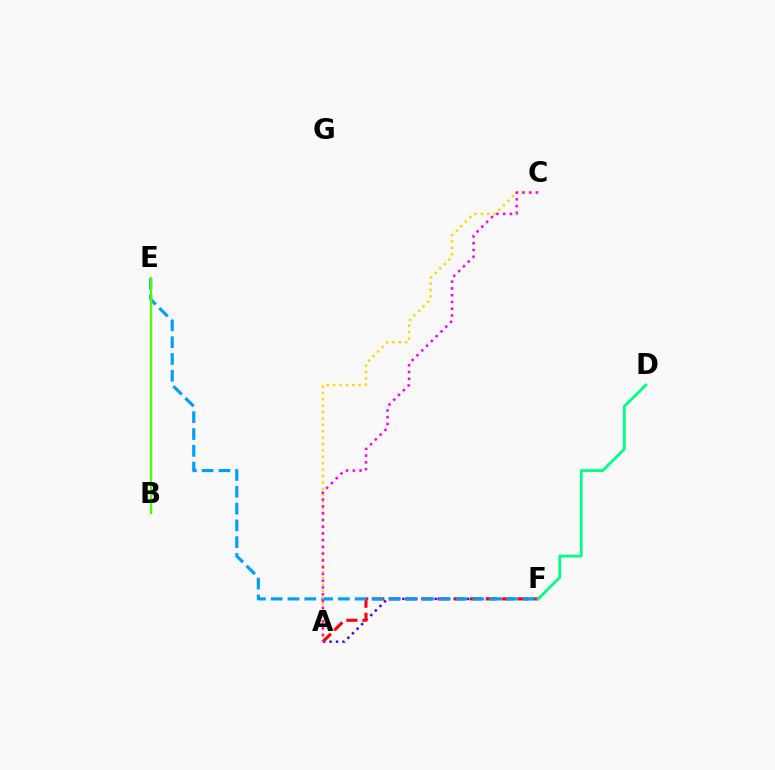{('A', 'F'): [{'color': '#3700ff', 'line_style': 'dotted', 'thickness': 1.75}, {'color': '#ff0000', 'line_style': 'dashed', 'thickness': 2.19}], ('E', 'F'): [{'color': '#009eff', 'line_style': 'dashed', 'thickness': 2.28}], ('D', 'F'): [{'color': '#00ff86', 'line_style': 'solid', 'thickness': 2.03}], ('A', 'C'): [{'color': '#ffd500', 'line_style': 'dotted', 'thickness': 1.74}, {'color': '#ff00ed', 'line_style': 'dotted', 'thickness': 1.84}], ('B', 'E'): [{'color': '#4fff00', 'line_style': 'solid', 'thickness': 1.68}]}